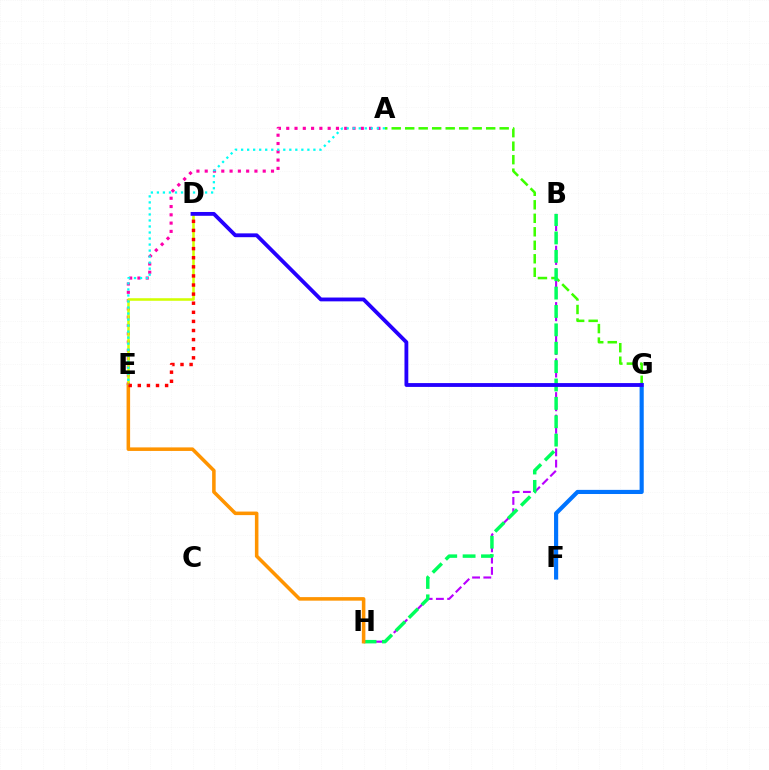{('B', 'H'): [{'color': '#b900ff', 'line_style': 'dashed', 'thickness': 1.53}, {'color': '#00ff5c', 'line_style': 'dashed', 'thickness': 2.5}], ('A', 'E'): [{'color': '#ff00ac', 'line_style': 'dotted', 'thickness': 2.25}, {'color': '#00fff6', 'line_style': 'dotted', 'thickness': 1.64}], ('A', 'G'): [{'color': '#3dff00', 'line_style': 'dashed', 'thickness': 1.83}], ('D', 'E'): [{'color': '#d1ff00', 'line_style': 'solid', 'thickness': 1.84}, {'color': '#ff0000', 'line_style': 'dotted', 'thickness': 2.47}], ('F', 'G'): [{'color': '#0074ff', 'line_style': 'solid', 'thickness': 2.98}], ('D', 'G'): [{'color': '#2500ff', 'line_style': 'solid', 'thickness': 2.75}], ('E', 'H'): [{'color': '#ff9400', 'line_style': 'solid', 'thickness': 2.55}]}